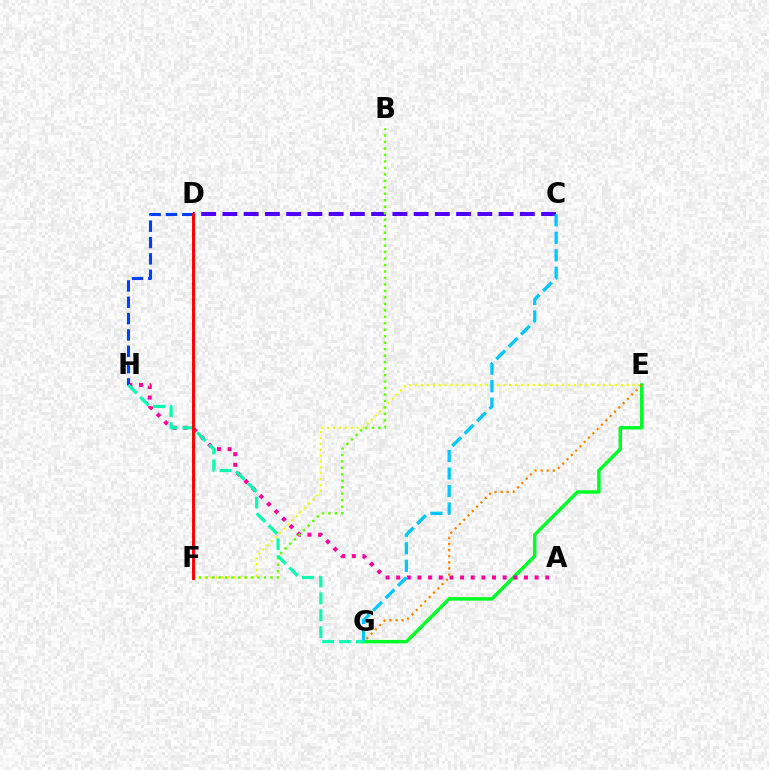{('E', 'F'): [{'color': '#eeff00', 'line_style': 'dotted', 'thickness': 1.6}], ('E', 'G'): [{'color': '#00ff27', 'line_style': 'solid', 'thickness': 2.49}, {'color': '#ff8800', 'line_style': 'dotted', 'thickness': 1.66}], ('C', 'D'): [{'color': '#4f00ff', 'line_style': 'dashed', 'thickness': 2.89}], ('A', 'H'): [{'color': '#ff00a0', 'line_style': 'dotted', 'thickness': 2.89}], ('B', 'F'): [{'color': '#66ff00', 'line_style': 'dotted', 'thickness': 1.76}], ('D', 'F'): [{'color': '#d600ff', 'line_style': 'dotted', 'thickness': 2.21}, {'color': '#ff0000', 'line_style': 'solid', 'thickness': 2.1}], ('C', 'G'): [{'color': '#00c7ff', 'line_style': 'dashed', 'thickness': 2.38}], ('D', 'H'): [{'color': '#003fff', 'line_style': 'dashed', 'thickness': 2.22}], ('G', 'H'): [{'color': '#00ffaf', 'line_style': 'dashed', 'thickness': 2.29}]}